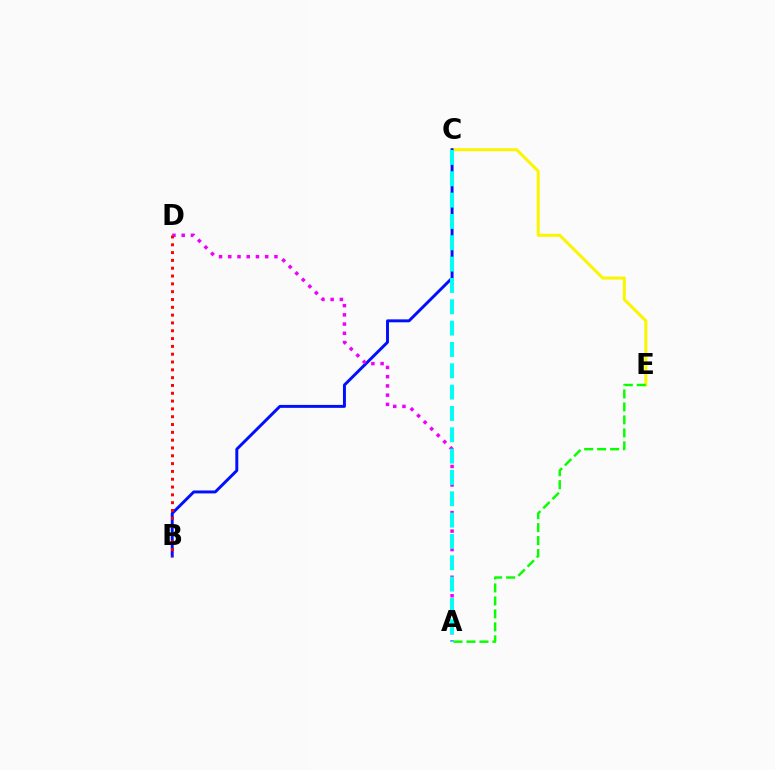{('C', 'E'): [{'color': '#fcf500', 'line_style': 'solid', 'thickness': 2.17}], ('B', 'C'): [{'color': '#0010ff', 'line_style': 'solid', 'thickness': 2.12}], ('A', 'D'): [{'color': '#ee00ff', 'line_style': 'dotted', 'thickness': 2.51}], ('B', 'D'): [{'color': '#ff0000', 'line_style': 'dotted', 'thickness': 2.12}], ('A', 'E'): [{'color': '#08ff00', 'line_style': 'dashed', 'thickness': 1.76}], ('A', 'C'): [{'color': '#00fff6', 'line_style': 'dashed', 'thickness': 2.9}]}